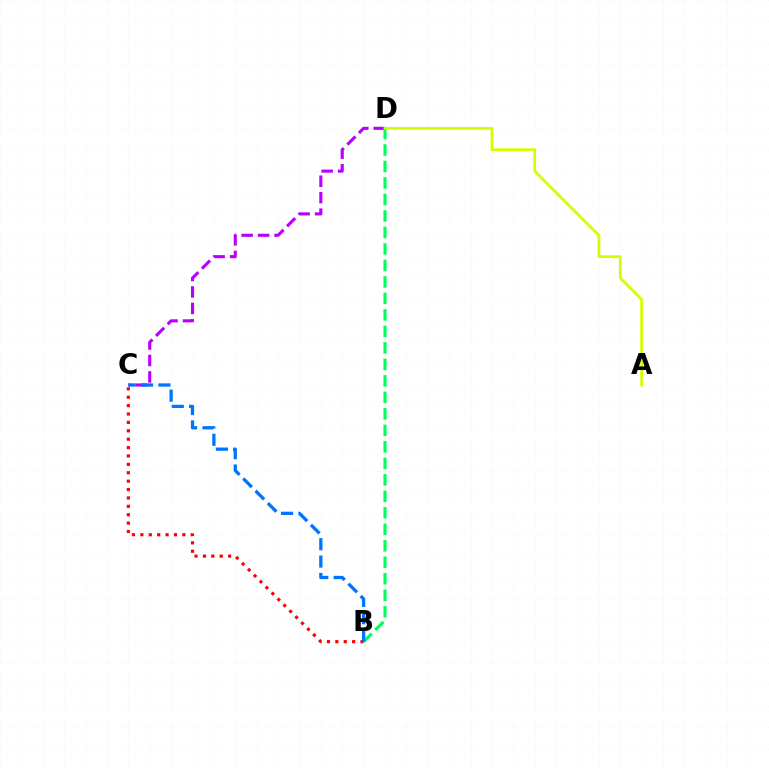{('B', 'D'): [{'color': '#00ff5c', 'line_style': 'dashed', 'thickness': 2.24}], ('C', 'D'): [{'color': '#b900ff', 'line_style': 'dashed', 'thickness': 2.24}], ('B', 'C'): [{'color': '#ff0000', 'line_style': 'dotted', 'thickness': 2.28}, {'color': '#0074ff', 'line_style': 'dashed', 'thickness': 2.36}], ('A', 'D'): [{'color': '#d1ff00', 'line_style': 'solid', 'thickness': 2.0}]}